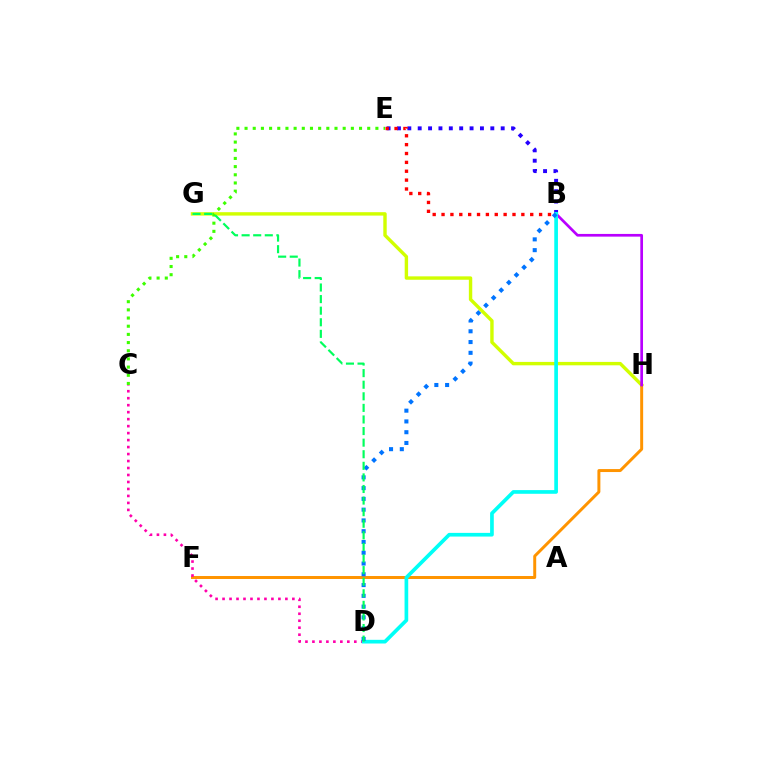{('G', 'H'): [{'color': '#d1ff00', 'line_style': 'solid', 'thickness': 2.45}], ('B', 'E'): [{'color': '#2500ff', 'line_style': 'dotted', 'thickness': 2.82}, {'color': '#ff0000', 'line_style': 'dotted', 'thickness': 2.41}], ('C', 'E'): [{'color': '#3dff00', 'line_style': 'dotted', 'thickness': 2.22}], ('F', 'H'): [{'color': '#ff9400', 'line_style': 'solid', 'thickness': 2.14}], ('B', 'H'): [{'color': '#b900ff', 'line_style': 'solid', 'thickness': 1.94}], ('C', 'D'): [{'color': '#ff00ac', 'line_style': 'dotted', 'thickness': 1.9}], ('B', 'D'): [{'color': '#00fff6', 'line_style': 'solid', 'thickness': 2.65}, {'color': '#0074ff', 'line_style': 'dotted', 'thickness': 2.93}], ('D', 'G'): [{'color': '#00ff5c', 'line_style': 'dashed', 'thickness': 1.57}]}